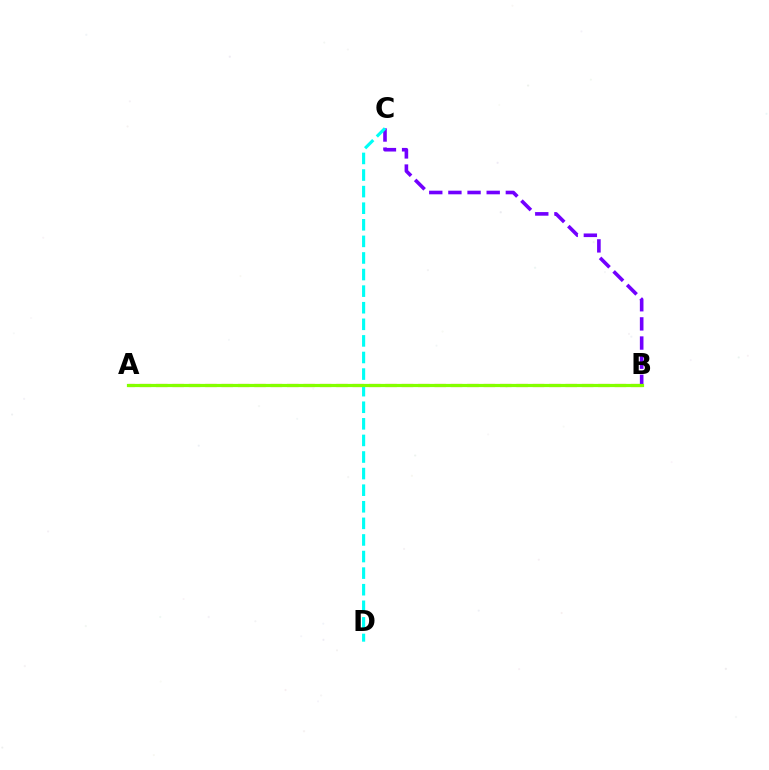{('A', 'B'): [{'color': '#ff0000', 'line_style': 'dashed', 'thickness': 2.23}, {'color': '#84ff00', 'line_style': 'solid', 'thickness': 2.3}], ('B', 'C'): [{'color': '#7200ff', 'line_style': 'dashed', 'thickness': 2.6}], ('C', 'D'): [{'color': '#00fff6', 'line_style': 'dashed', 'thickness': 2.25}]}